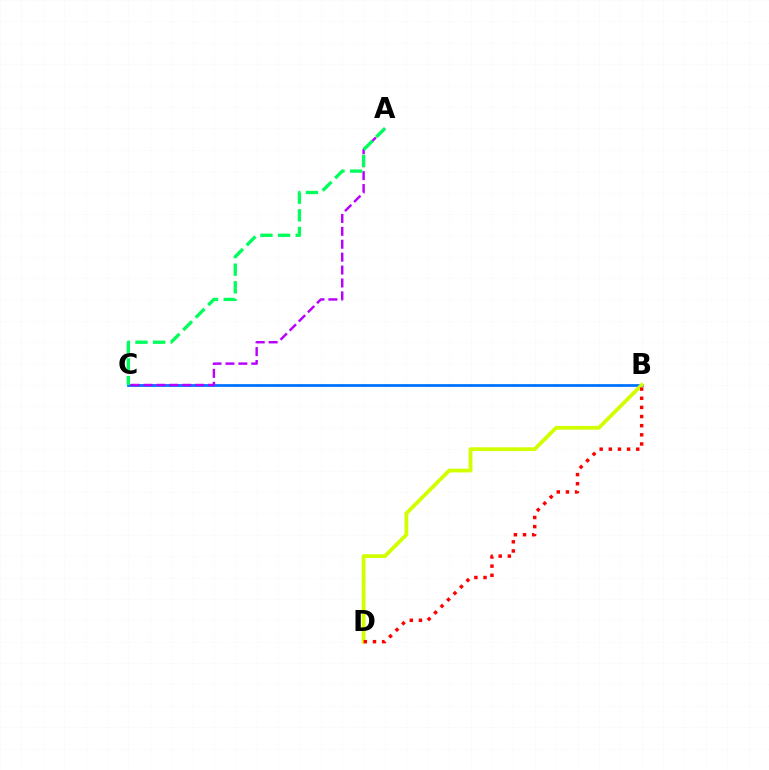{('B', 'C'): [{'color': '#0074ff', 'line_style': 'solid', 'thickness': 2.01}], ('B', 'D'): [{'color': '#d1ff00', 'line_style': 'solid', 'thickness': 2.73}, {'color': '#ff0000', 'line_style': 'dotted', 'thickness': 2.48}], ('A', 'C'): [{'color': '#b900ff', 'line_style': 'dashed', 'thickness': 1.75}, {'color': '#00ff5c', 'line_style': 'dashed', 'thickness': 2.4}]}